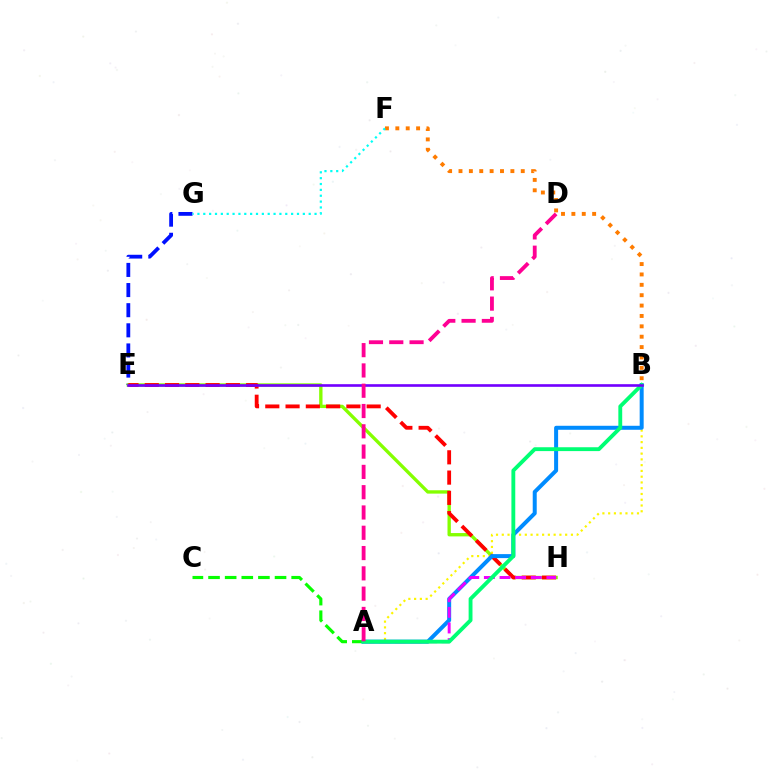{('E', 'G'): [{'color': '#0010ff', 'line_style': 'dashed', 'thickness': 2.73}], ('E', 'H'): [{'color': '#84ff00', 'line_style': 'solid', 'thickness': 2.41}, {'color': '#ff0000', 'line_style': 'dashed', 'thickness': 2.75}], ('A', 'C'): [{'color': '#08ff00', 'line_style': 'dashed', 'thickness': 2.26}], ('B', 'F'): [{'color': '#ff7c00', 'line_style': 'dotted', 'thickness': 2.82}], ('A', 'B'): [{'color': '#fcf500', 'line_style': 'dotted', 'thickness': 1.57}, {'color': '#008cff', 'line_style': 'solid', 'thickness': 2.87}, {'color': '#00ff74', 'line_style': 'solid', 'thickness': 2.78}], ('F', 'G'): [{'color': '#00fff6', 'line_style': 'dotted', 'thickness': 1.59}], ('A', 'H'): [{'color': '#ee00ff', 'line_style': 'dashed', 'thickness': 2.12}], ('B', 'E'): [{'color': '#7200ff', 'line_style': 'solid', 'thickness': 1.9}], ('A', 'D'): [{'color': '#ff0094', 'line_style': 'dashed', 'thickness': 2.76}]}